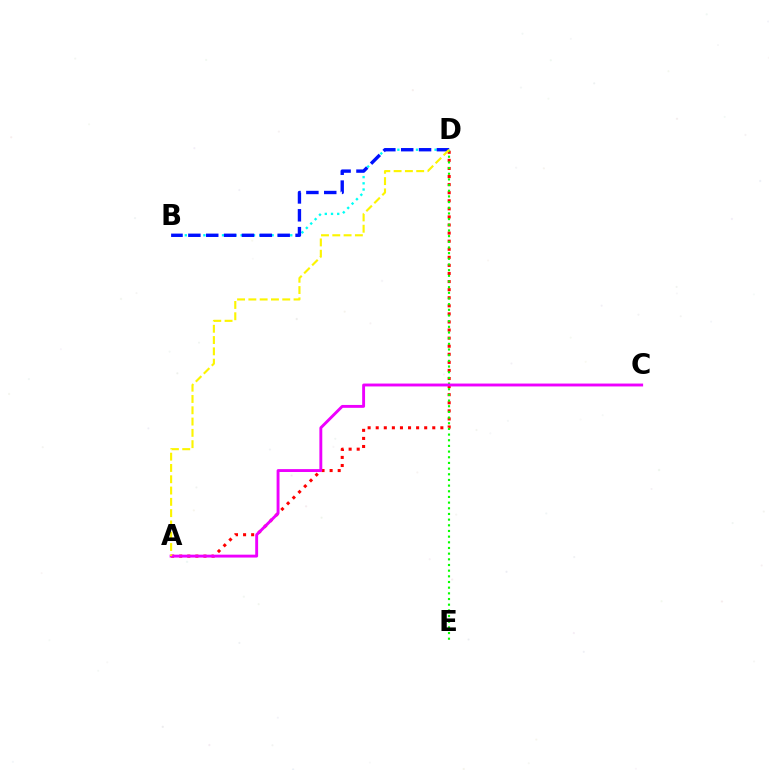{('B', 'D'): [{'color': '#00fff6', 'line_style': 'dotted', 'thickness': 1.69}, {'color': '#0010ff', 'line_style': 'dashed', 'thickness': 2.43}], ('A', 'D'): [{'color': '#ff0000', 'line_style': 'dotted', 'thickness': 2.2}, {'color': '#fcf500', 'line_style': 'dashed', 'thickness': 1.53}], ('D', 'E'): [{'color': '#08ff00', 'line_style': 'dotted', 'thickness': 1.54}], ('A', 'C'): [{'color': '#ee00ff', 'line_style': 'solid', 'thickness': 2.08}]}